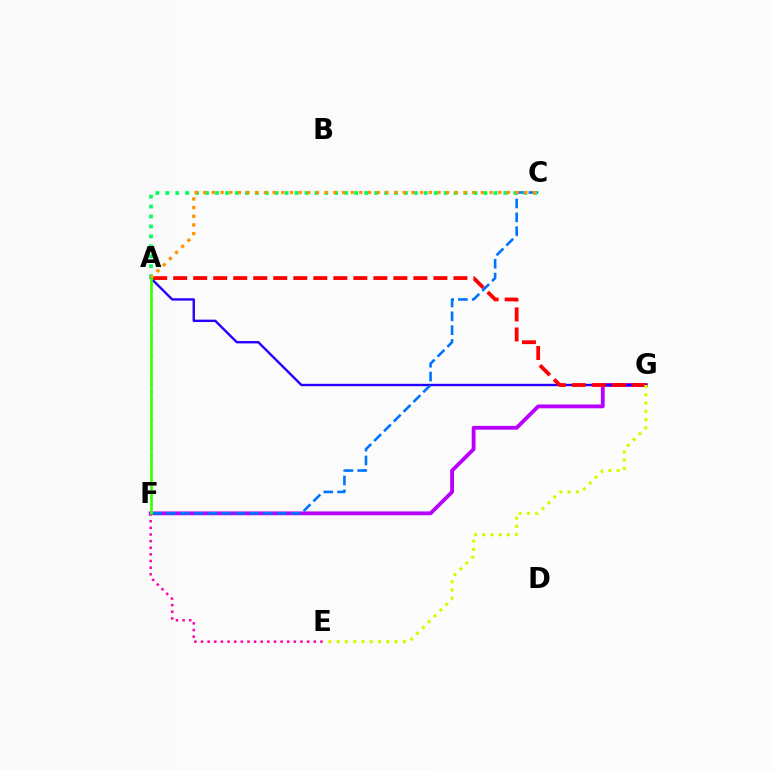{('F', 'G'): [{'color': '#b900ff', 'line_style': 'solid', 'thickness': 2.75}], ('A', 'G'): [{'color': '#2500ff', 'line_style': 'solid', 'thickness': 1.71}, {'color': '#ff0000', 'line_style': 'dashed', 'thickness': 2.72}], ('E', 'F'): [{'color': '#ff00ac', 'line_style': 'dotted', 'thickness': 1.8}], ('C', 'F'): [{'color': '#0074ff', 'line_style': 'dashed', 'thickness': 1.88}], ('A', 'F'): [{'color': '#00fff6', 'line_style': 'dotted', 'thickness': 1.92}, {'color': '#3dff00', 'line_style': 'solid', 'thickness': 1.86}], ('E', 'G'): [{'color': '#d1ff00', 'line_style': 'dotted', 'thickness': 2.24}], ('A', 'C'): [{'color': '#00ff5c', 'line_style': 'dotted', 'thickness': 2.7}, {'color': '#ff9400', 'line_style': 'dotted', 'thickness': 2.36}]}